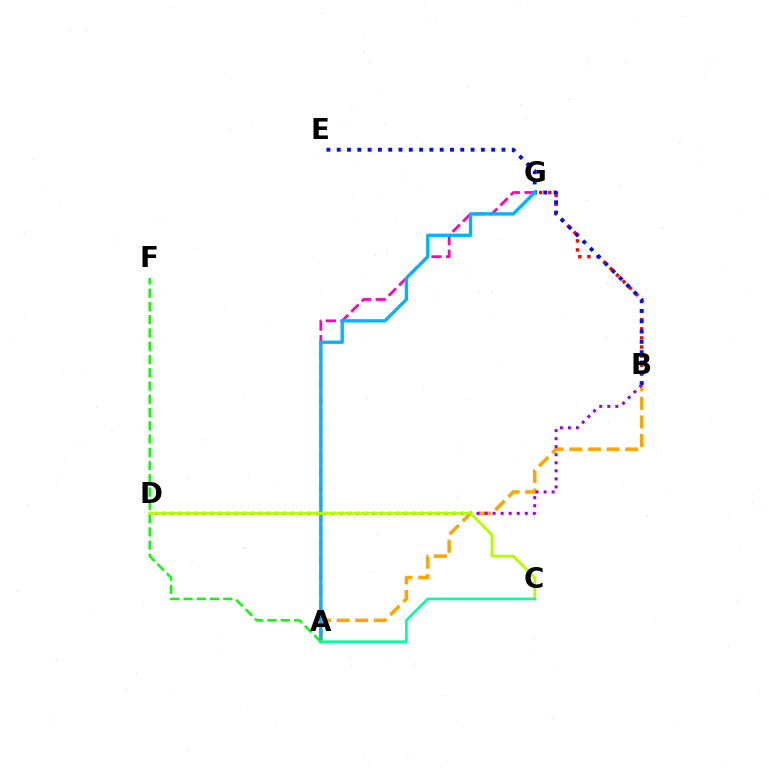{('B', 'G'): [{'color': '#ff0000', 'line_style': 'dotted', 'thickness': 2.47}], ('B', 'E'): [{'color': '#0010ff', 'line_style': 'dotted', 'thickness': 2.8}], ('A', 'G'): [{'color': '#ff00bd', 'line_style': 'dashed', 'thickness': 2.0}, {'color': '#00b5ff', 'line_style': 'solid', 'thickness': 2.42}], ('A', 'B'): [{'color': '#ffa500', 'line_style': 'dashed', 'thickness': 2.53}], ('B', 'D'): [{'color': '#9b00ff', 'line_style': 'dotted', 'thickness': 2.19}], ('A', 'F'): [{'color': '#08ff00', 'line_style': 'dashed', 'thickness': 1.8}], ('C', 'D'): [{'color': '#b3ff00', 'line_style': 'solid', 'thickness': 2.03}], ('A', 'C'): [{'color': '#00ff9d', 'line_style': 'solid', 'thickness': 1.9}]}